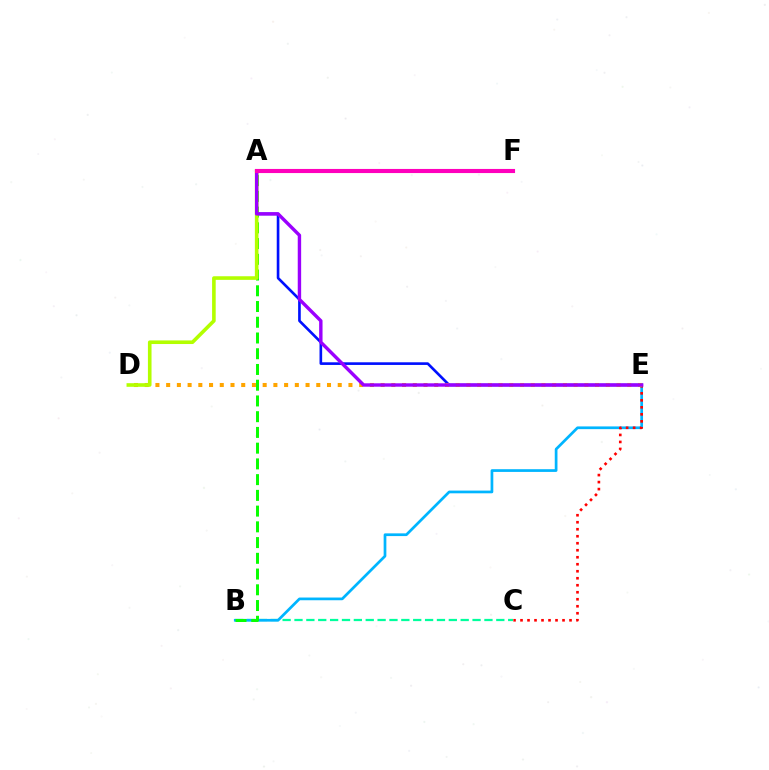{('B', 'C'): [{'color': '#00ff9d', 'line_style': 'dashed', 'thickness': 1.61}], ('B', 'E'): [{'color': '#00b5ff', 'line_style': 'solid', 'thickness': 1.96}], ('A', 'E'): [{'color': '#0010ff', 'line_style': 'solid', 'thickness': 1.9}, {'color': '#9b00ff', 'line_style': 'solid', 'thickness': 2.45}], ('A', 'B'): [{'color': '#08ff00', 'line_style': 'dashed', 'thickness': 2.14}], ('C', 'E'): [{'color': '#ff0000', 'line_style': 'dotted', 'thickness': 1.9}], ('D', 'E'): [{'color': '#ffa500', 'line_style': 'dotted', 'thickness': 2.91}], ('A', 'D'): [{'color': '#b3ff00', 'line_style': 'solid', 'thickness': 2.6}], ('A', 'F'): [{'color': '#ff00bd', 'line_style': 'solid', 'thickness': 2.96}]}